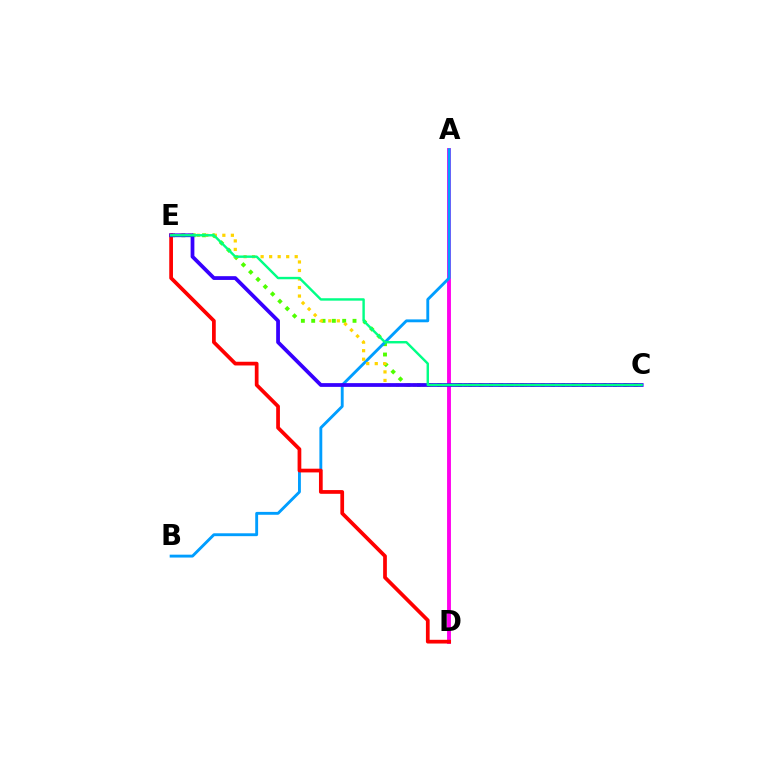{('C', 'E'): [{'color': '#4fff00', 'line_style': 'dotted', 'thickness': 2.81}, {'color': '#ffd500', 'line_style': 'dotted', 'thickness': 2.32}, {'color': '#3700ff', 'line_style': 'solid', 'thickness': 2.71}, {'color': '#00ff86', 'line_style': 'solid', 'thickness': 1.74}], ('A', 'D'): [{'color': '#ff00ed', 'line_style': 'solid', 'thickness': 2.79}], ('A', 'B'): [{'color': '#009eff', 'line_style': 'solid', 'thickness': 2.07}], ('D', 'E'): [{'color': '#ff0000', 'line_style': 'solid', 'thickness': 2.68}]}